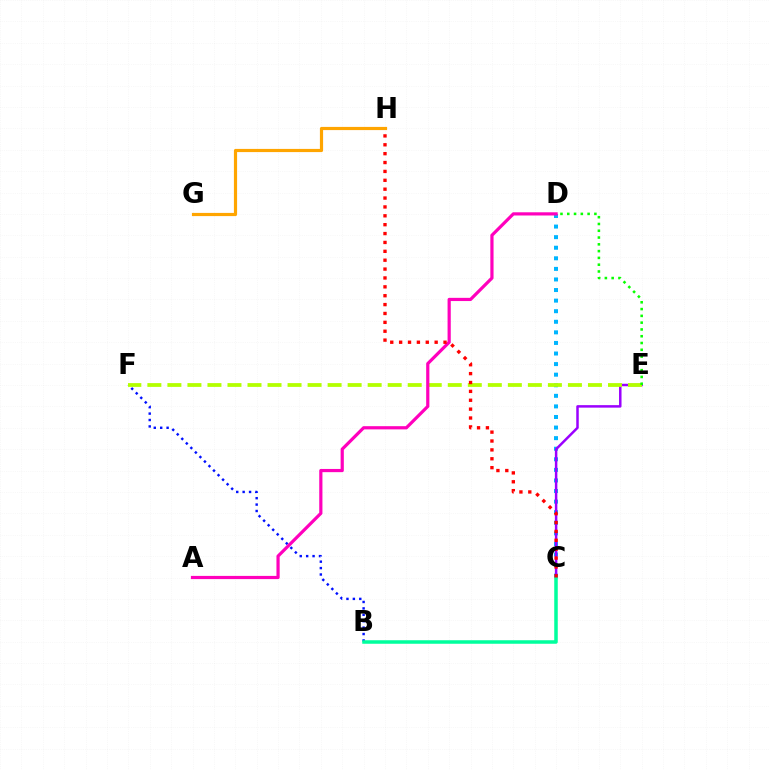{('C', 'D'): [{'color': '#00b5ff', 'line_style': 'dotted', 'thickness': 2.87}], ('B', 'F'): [{'color': '#0010ff', 'line_style': 'dotted', 'thickness': 1.74}], ('C', 'E'): [{'color': '#9b00ff', 'line_style': 'solid', 'thickness': 1.8}], ('E', 'F'): [{'color': '#b3ff00', 'line_style': 'dashed', 'thickness': 2.72}], ('A', 'D'): [{'color': '#ff00bd', 'line_style': 'solid', 'thickness': 2.3}], ('B', 'C'): [{'color': '#00ff9d', 'line_style': 'solid', 'thickness': 2.53}], ('C', 'H'): [{'color': '#ff0000', 'line_style': 'dotted', 'thickness': 2.41}], ('G', 'H'): [{'color': '#ffa500', 'line_style': 'solid', 'thickness': 2.29}], ('D', 'E'): [{'color': '#08ff00', 'line_style': 'dotted', 'thickness': 1.84}]}